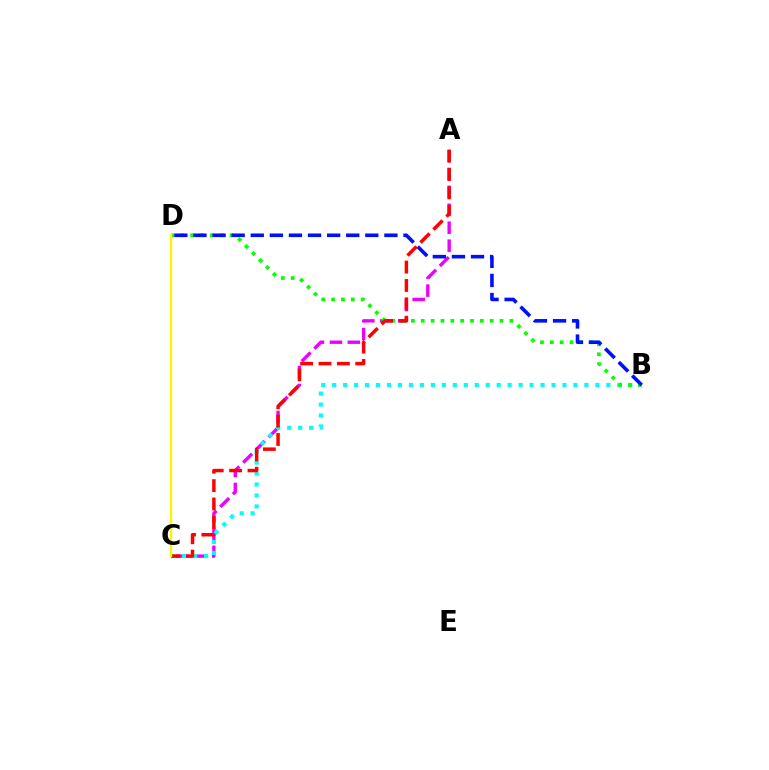{('A', 'C'): [{'color': '#ee00ff', 'line_style': 'dashed', 'thickness': 2.44}, {'color': '#ff0000', 'line_style': 'dashed', 'thickness': 2.5}], ('B', 'C'): [{'color': '#00fff6', 'line_style': 'dotted', 'thickness': 2.98}], ('B', 'D'): [{'color': '#08ff00', 'line_style': 'dotted', 'thickness': 2.68}, {'color': '#0010ff', 'line_style': 'dashed', 'thickness': 2.59}], ('C', 'D'): [{'color': '#fcf500', 'line_style': 'solid', 'thickness': 1.7}]}